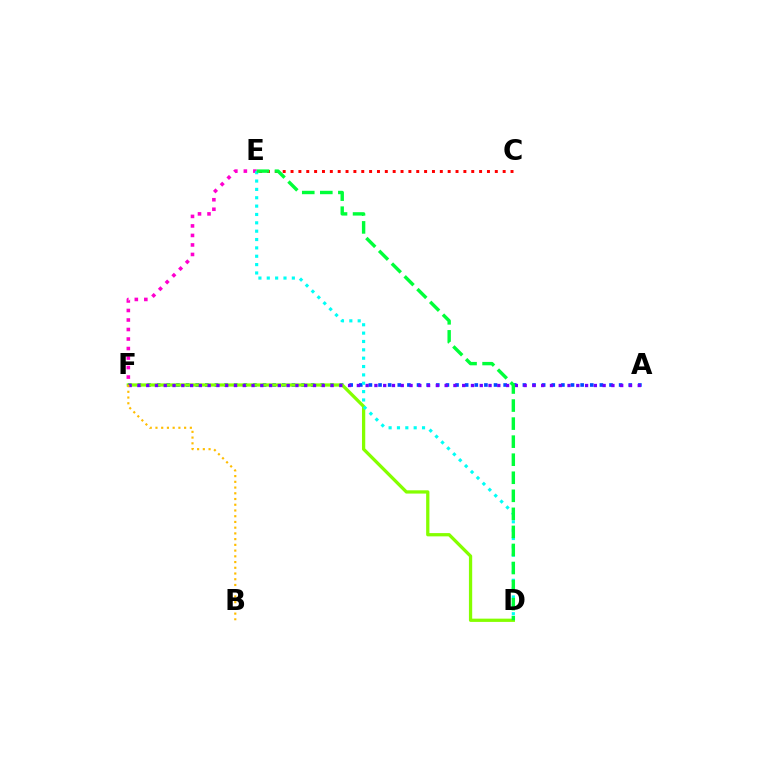{('A', 'F'): [{'color': '#004bff', 'line_style': 'dotted', 'thickness': 2.61}, {'color': '#7200ff', 'line_style': 'dotted', 'thickness': 2.38}], ('E', 'F'): [{'color': '#ff00cf', 'line_style': 'dotted', 'thickness': 2.58}], ('D', 'F'): [{'color': '#84ff00', 'line_style': 'solid', 'thickness': 2.35}], ('D', 'E'): [{'color': '#00fff6', 'line_style': 'dotted', 'thickness': 2.27}, {'color': '#00ff39', 'line_style': 'dashed', 'thickness': 2.45}], ('B', 'F'): [{'color': '#ffbd00', 'line_style': 'dotted', 'thickness': 1.56}], ('C', 'E'): [{'color': '#ff0000', 'line_style': 'dotted', 'thickness': 2.13}]}